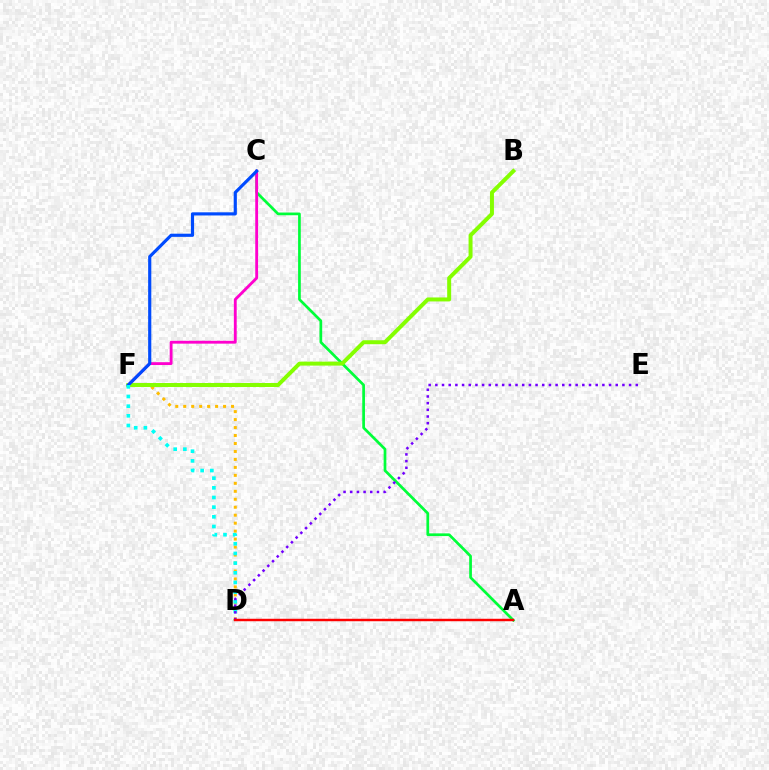{('A', 'C'): [{'color': '#00ff39', 'line_style': 'solid', 'thickness': 1.95}], ('D', 'F'): [{'color': '#ffbd00', 'line_style': 'dotted', 'thickness': 2.17}, {'color': '#00fff6', 'line_style': 'dotted', 'thickness': 2.63}], ('C', 'F'): [{'color': '#ff00cf', 'line_style': 'solid', 'thickness': 2.05}, {'color': '#004bff', 'line_style': 'solid', 'thickness': 2.27}], ('B', 'F'): [{'color': '#84ff00', 'line_style': 'solid', 'thickness': 2.86}], ('D', 'E'): [{'color': '#7200ff', 'line_style': 'dotted', 'thickness': 1.82}], ('A', 'D'): [{'color': '#ff0000', 'line_style': 'solid', 'thickness': 1.77}]}